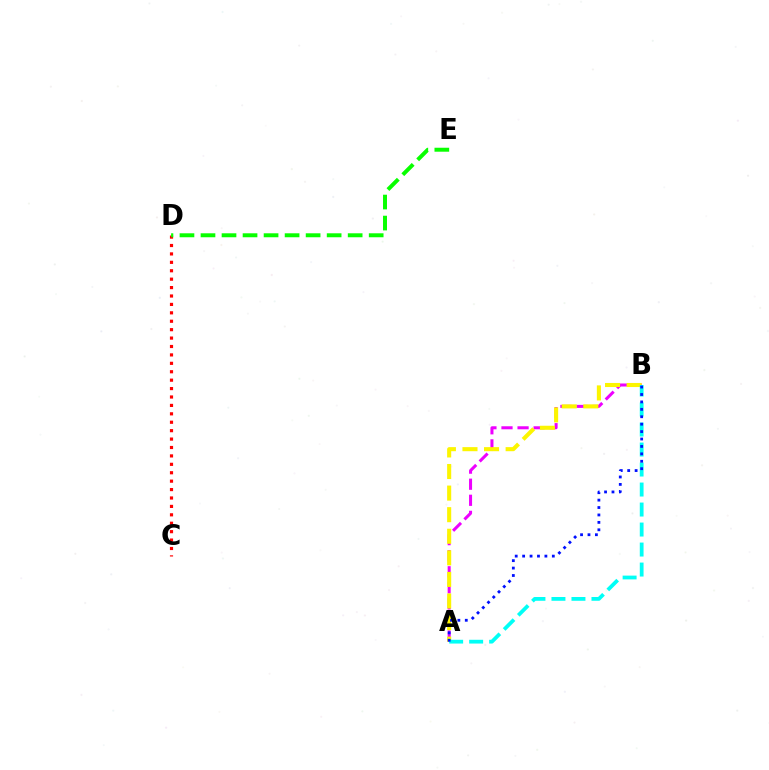{('C', 'D'): [{'color': '#ff0000', 'line_style': 'dotted', 'thickness': 2.29}], ('A', 'B'): [{'color': '#ee00ff', 'line_style': 'dashed', 'thickness': 2.18}, {'color': '#fcf500', 'line_style': 'dashed', 'thickness': 2.93}, {'color': '#00fff6', 'line_style': 'dashed', 'thickness': 2.72}, {'color': '#0010ff', 'line_style': 'dotted', 'thickness': 2.02}], ('D', 'E'): [{'color': '#08ff00', 'line_style': 'dashed', 'thickness': 2.86}]}